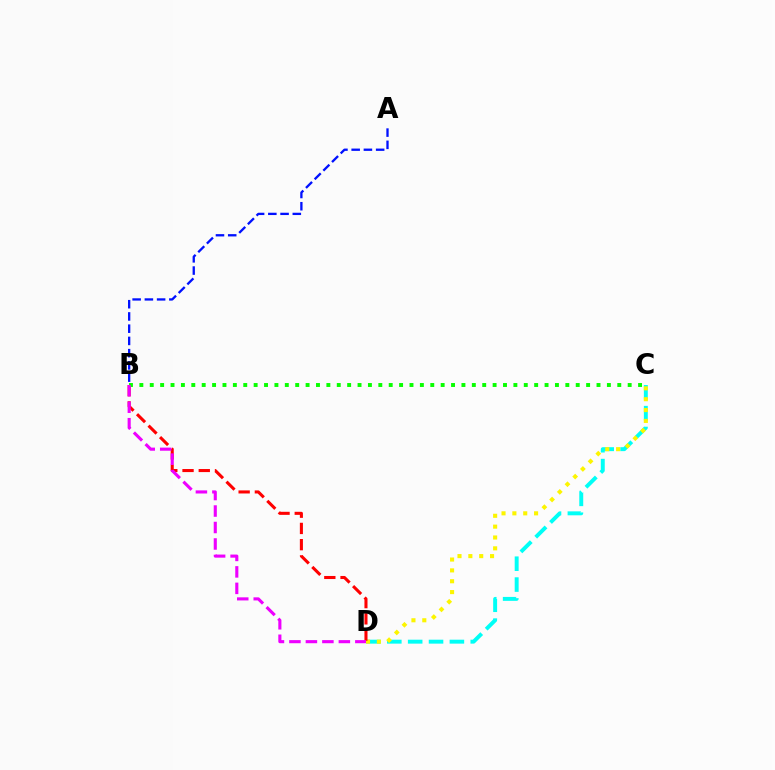{('C', 'D'): [{'color': '#00fff6', 'line_style': 'dashed', 'thickness': 2.83}, {'color': '#fcf500', 'line_style': 'dotted', 'thickness': 2.95}], ('B', 'D'): [{'color': '#ff0000', 'line_style': 'dashed', 'thickness': 2.21}, {'color': '#ee00ff', 'line_style': 'dashed', 'thickness': 2.24}], ('A', 'B'): [{'color': '#0010ff', 'line_style': 'dashed', 'thickness': 1.66}], ('B', 'C'): [{'color': '#08ff00', 'line_style': 'dotted', 'thickness': 2.82}]}